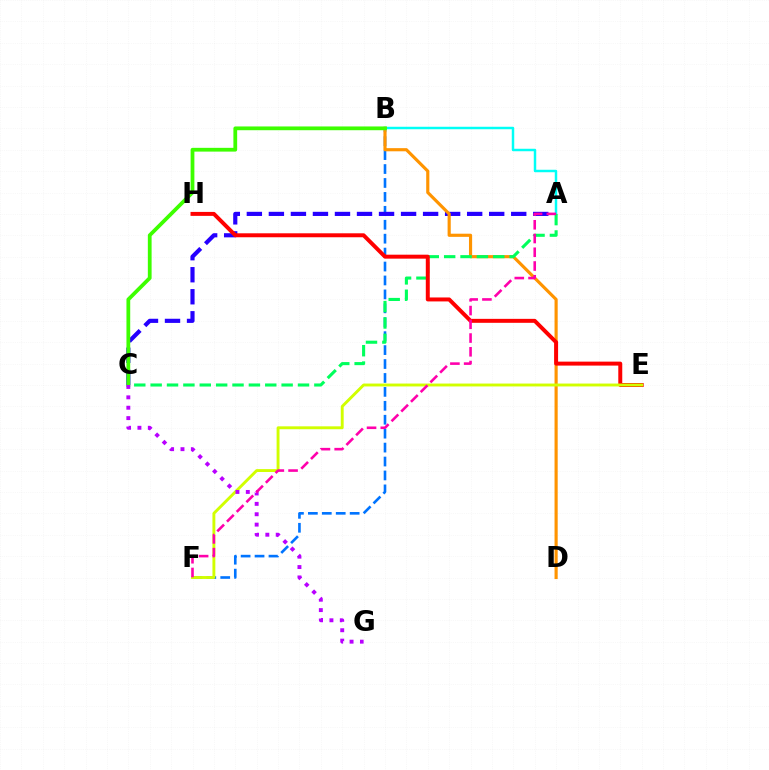{('B', 'F'): [{'color': '#0074ff', 'line_style': 'dashed', 'thickness': 1.89}], ('A', 'C'): [{'color': '#2500ff', 'line_style': 'dashed', 'thickness': 2.99}, {'color': '#00ff5c', 'line_style': 'dashed', 'thickness': 2.22}], ('A', 'B'): [{'color': '#00fff6', 'line_style': 'solid', 'thickness': 1.78}], ('B', 'D'): [{'color': '#ff9400', 'line_style': 'solid', 'thickness': 2.27}], ('E', 'H'): [{'color': '#ff0000', 'line_style': 'solid', 'thickness': 2.85}], ('E', 'F'): [{'color': '#d1ff00', 'line_style': 'solid', 'thickness': 2.09}], ('B', 'C'): [{'color': '#3dff00', 'line_style': 'solid', 'thickness': 2.71}], ('C', 'G'): [{'color': '#b900ff', 'line_style': 'dotted', 'thickness': 2.82}], ('A', 'F'): [{'color': '#ff00ac', 'line_style': 'dashed', 'thickness': 1.87}]}